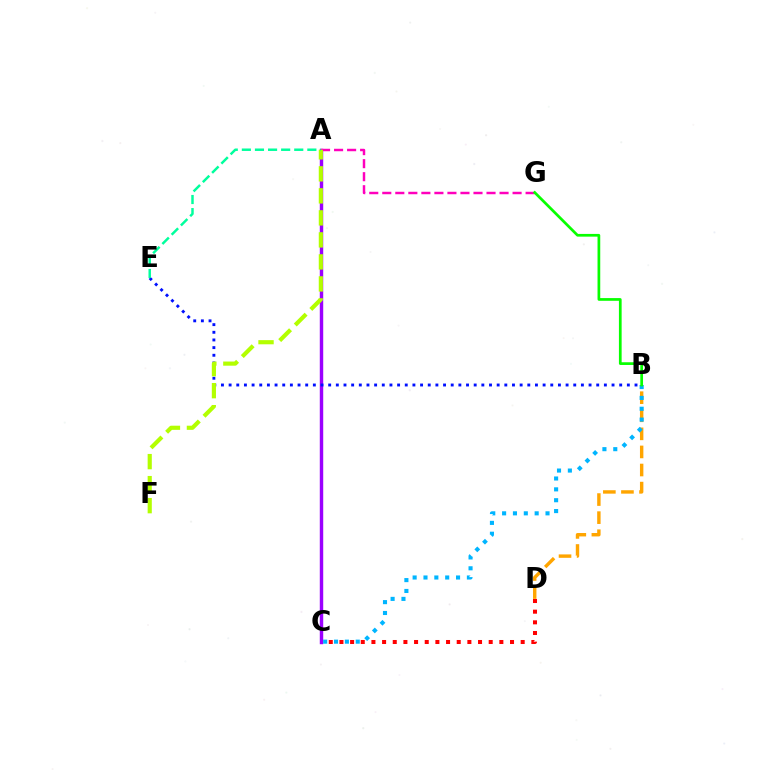{('C', 'D'): [{'color': '#ff0000', 'line_style': 'dotted', 'thickness': 2.9}], ('A', 'C'): [{'color': '#9b00ff', 'line_style': 'solid', 'thickness': 2.47}], ('B', 'D'): [{'color': '#ffa500', 'line_style': 'dashed', 'thickness': 2.46}], ('A', 'G'): [{'color': '#ff00bd', 'line_style': 'dashed', 'thickness': 1.77}], ('B', 'E'): [{'color': '#0010ff', 'line_style': 'dotted', 'thickness': 2.08}], ('A', 'F'): [{'color': '#b3ff00', 'line_style': 'dashed', 'thickness': 2.99}], ('B', 'C'): [{'color': '#00b5ff', 'line_style': 'dotted', 'thickness': 2.95}], ('A', 'E'): [{'color': '#00ff9d', 'line_style': 'dashed', 'thickness': 1.78}], ('B', 'G'): [{'color': '#08ff00', 'line_style': 'solid', 'thickness': 1.96}]}